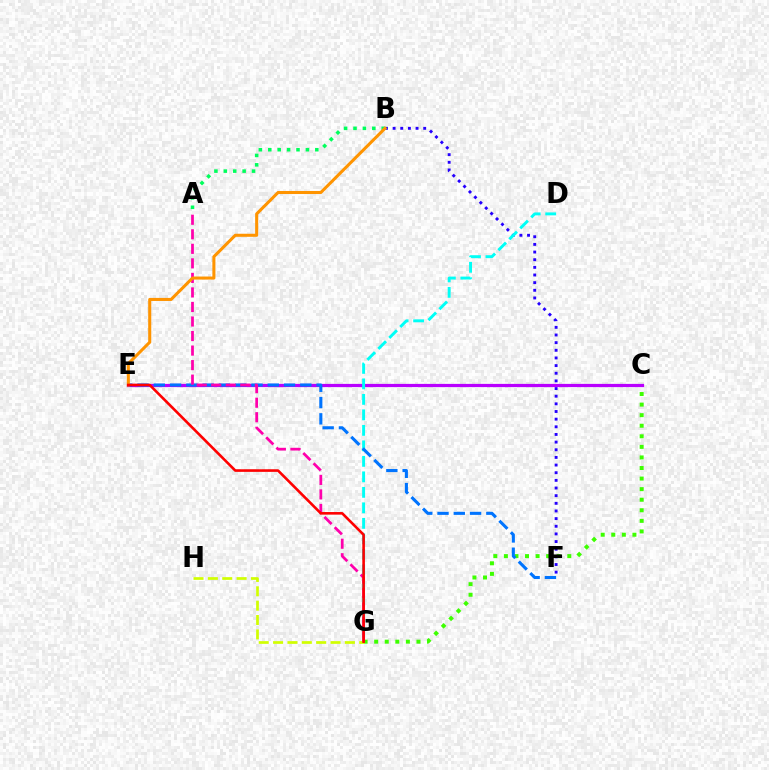{('B', 'F'): [{'color': '#2500ff', 'line_style': 'dotted', 'thickness': 2.08}], ('C', 'G'): [{'color': '#3dff00', 'line_style': 'dotted', 'thickness': 2.87}], ('A', 'B'): [{'color': '#00ff5c', 'line_style': 'dotted', 'thickness': 2.56}], ('C', 'E'): [{'color': '#b900ff', 'line_style': 'solid', 'thickness': 2.32}], ('D', 'G'): [{'color': '#00fff6', 'line_style': 'dashed', 'thickness': 2.11}], ('E', 'F'): [{'color': '#0074ff', 'line_style': 'dashed', 'thickness': 2.21}], ('A', 'G'): [{'color': '#ff00ac', 'line_style': 'dashed', 'thickness': 1.97}], ('B', 'E'): [{'color': '#ff9400', 'line_style': 'solid', 'thickness': 2.2}], ('G', 'H'): [{'color': '#d1ff00', 'line_style': 'dashed', 'thickness': 1.95}], ('E', 'G'): [{'color': '#ff0000', 'line_style': 'solid', 'thickness': 1.88}]}